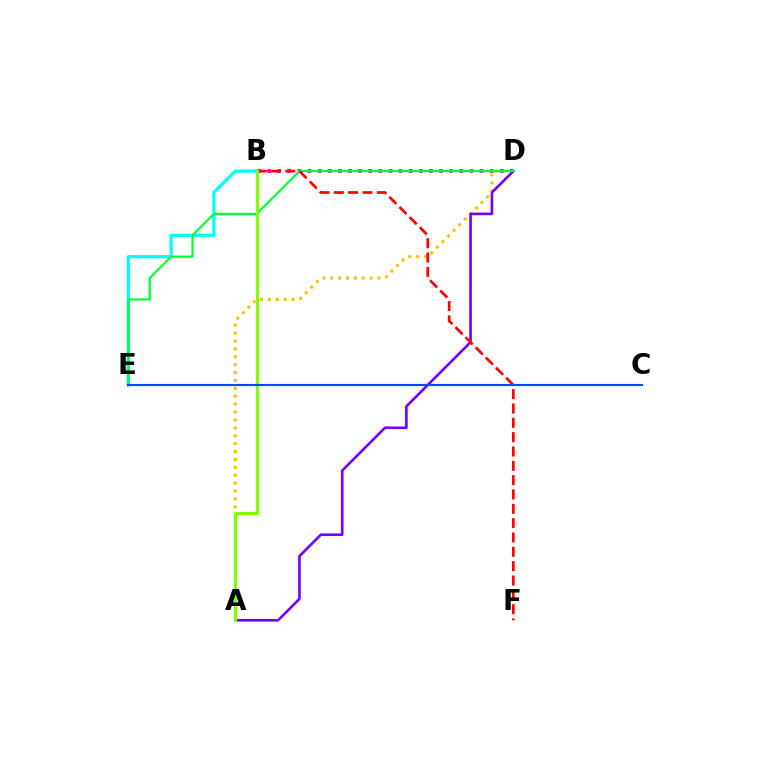{('A', 'D'): [{'color': '#ffbd00', 'line_style': 'dotted', 'thickness': 2.15}, {'color': '#7200ff', 'line_style': 'solid', 'thickness': 1.89}], ('B', 'E'): [{'color': '#00fff6', 'line_style': 'solid', 'thickness': 2.3}], ('B', 'D'): [{'color': '#ff00cf', 'line_style': 'dotted', 'thickness': 2.75}], ('D', 'E'): [{'color': '#00ff39', 'line_style': 'solid', 'thickness': 1.59}], ('B', 'F'): [{'color': '#ff0000', 'line_style': 'dashed', 'thickness': 1.95}], ('A', 'B'): [{'color': '#84ff00', 'line_style': 'solid', 'thickness': 2.31}], ('C', 'E'): [{'color': '#004bff', 'line_style': 'solid', 'thickness': 1.55}]}